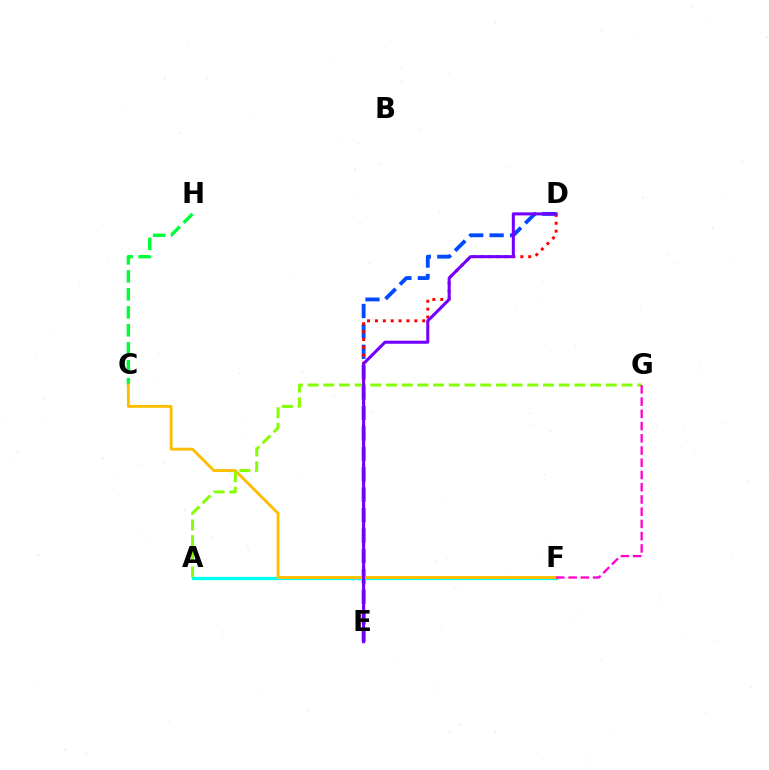{('D', 'E'): [{'color': '#004bff', 'line_style': 'dashed', 'thickness': 2.77}, {'color': '#ff0000', 'line_style': 'dotted', 'thickness': 2.14}, {'color': '#7200ff', 'line_style': 'solid', 'thickness': 2.19}], ('C', 'H'): [{'color': '#00ff39', 'line_style': 'dashed', 'thickness': 2.44}], ('A', 'F'): [{'color': '#00fff6', 'line_style': 'solid', 'thickness': 2.37}], ('C', 'F'): [{'color': '#ffbd00', 'line_style': 'solid', 'thickness': 2.06}], ('A', 'G'): [{'color': '#84ff00', 'line_style': 'dashed', 'thickness': 2.13}], ('F', 'G'): [{'color': '#ff00cf', 'line_style': 'dashed', 'thickness': 1.66}]}